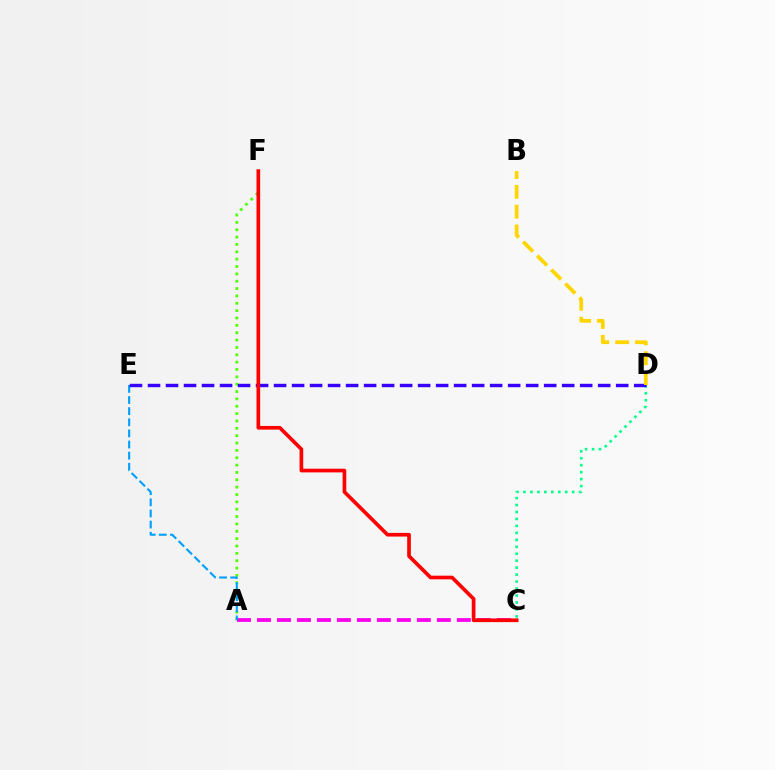{('A', 'F'): [{'color': '#4fff00', 'line_style': 'dotted', 'thickness': 2.0}], ('A', 'C'): [{'color': '#ff00ed', 'line_style': 'dashed', 'thickness': 2.71}], ('C', 'D'): [{'color': '#00ff86', 'line_style': 'dotted', 'thickness': 1.89}], ('A', 'E'): [{'color': '#009eff', 'line_style': 'dashed', 'thickness': 1.51}], ('D', 'E'): [{'color': '#3700ff', 'line_style': 'dashed', 'thickness': 2.45}], ('C', 'F'): [{'color': '#ff0000', 'line_style': 'solid', 'thickness': 2.64}], ('B', 'D'): [{'color': '#ffd500', 'line_style': 'dashed', 'thickness': 2.69}]}